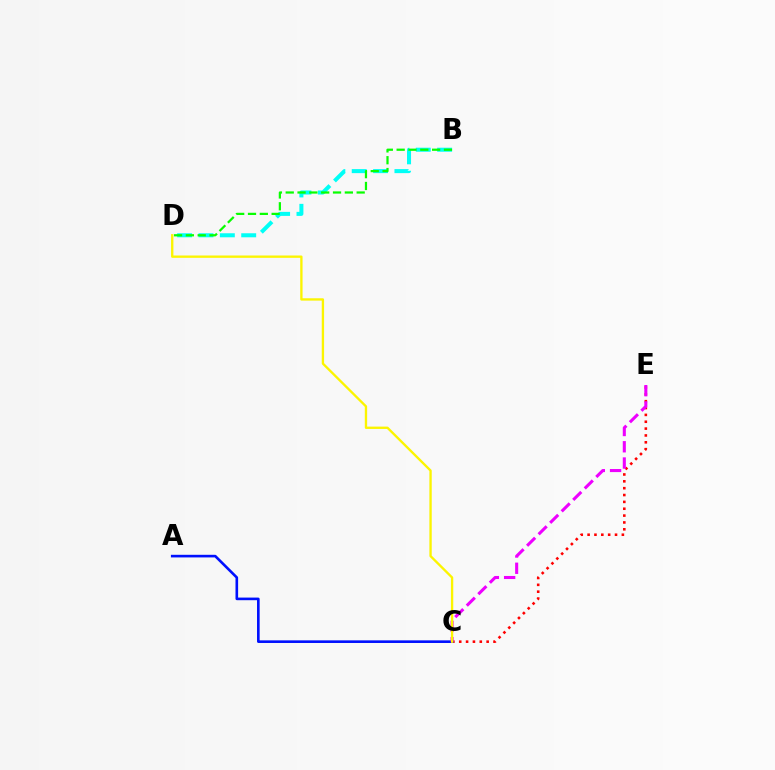{('C', 'E'): [{'color': '#ff0000', 'line_style': 'dotted', 'thickness': 1.86}, {'color': '#ee00ff', 'line_style': 'dashed', 'thickness': 2.21}], ('B', 'D'): [{'color': '#00fff6', 'line_style': 'dashed', 'thickness': 2.9}, {'color': '#08ff00', 'line_style': 'dashed', 'thickness': 1.61}], ('A', 'C'): [{'color': '#0010ff', 'line_style': 'solid', 'thickness': 1.89}], ('C', 'D'): [{'color': '#fcf500', 'line_style': 'solid', 'thickness': 1.69}]}